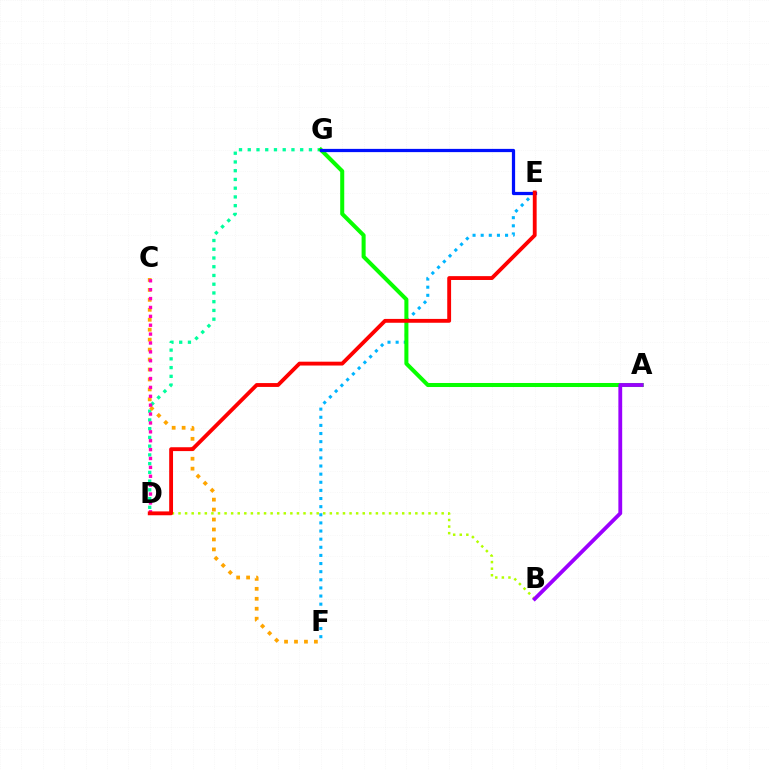{('E', 'F'): [{'color': '#00b5ff', 'line_style': 'dotted', 'thickness': 2.21}], ('D', 'G'): [{'color': '#00ff9d', 'line_style': 'dotted', 'thickness': 2.37}], ('C', 'F'): [{'color': '#ffa500', 'line_style': 'dotted', 'thickness': 2.7}], ('B', 'D'): [{'color': '#b3ff00', 'line_style': 'dotted', 'thickness': 1.79}], ('A', 'G'): [{'color': '#08ff00', 'line_style': 'solid', 'thickness': 2.9}], ('A', 'B'): [{'color': '#9b00ff', 'line_style': 'solid', 'thickness': 2.74}], ('E', 'G'): [{'color': '#0010ff', 'line_style': 'solid', 'thickness': 2.33}], ('C', 'D'): [{'color': '#ff00bd', 'line_style': 'dotted', 'thickness': 2.41}], ('D', 'E'): [{'color': '#ff0000', 'line_style': 'solid', 'thickness': 2.77}]}